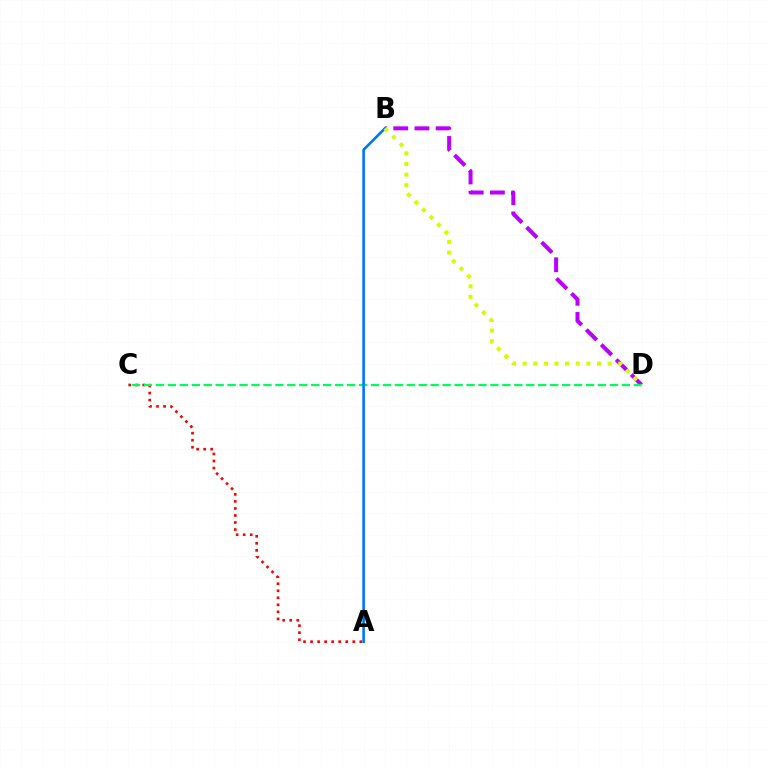{('B', 'D'): [{'color': '#b900ff', 'line_style': 'dashed', 'thickness': 2.88}, {'color': '#d1ff00', 'line_style': 'dotted', 'thickness': 2.89}], ('A', 'C'): [{'color': '#ff0000', 'line_style': 'dotted', 'thickness': 1.91}], ('C', 'D'): [{'color': '#00ff5c', 'line_style': 'dashed', 'thickness': 1.62}], ('A', 'B'): [{'color': '#0074ff', 'line_style': 'solid', 'thickness': 1.88}]}